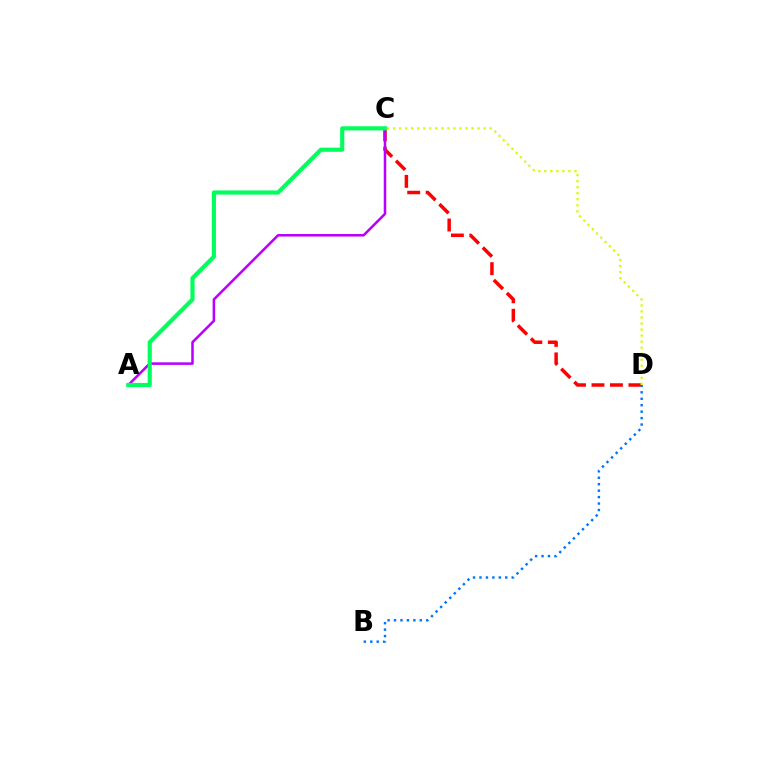{('C', 'D'): [{'color': '#ff0000', 'line_style': 'dashed', 'thickness': 2.51}, {'color': '#d1ff00', 'line_style': 'dotted', 'thickness': 1.64}], ('B', 'D'): [{'color': '#0074ff', 'line_style': 'dotted', 'thickness': 1.75}], ('A', 'C'): [{'color': '#b900ff', 'line_style': 'solid', 'thickness': 1.82}, {'color': '#00ff5c', 'line_style': 'solid', 'thickness': 2.99}]}